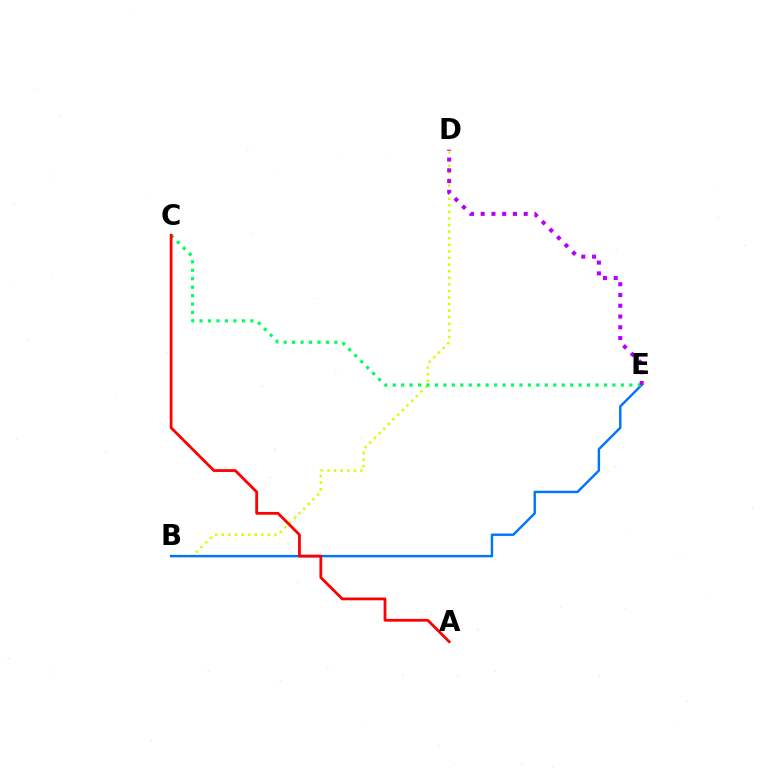{('B', 'D'): [{'color': '#d1ff00', 'line_style': 'dotted', 'thickness': 1.79}], ('B', 'E'): [{'color': '#0074ff', 'line_style': 'solid', 'thickness': 1.74}], ('C', 'E'): [{'color': '#00ff5c', 'line_style': 'dotted', 'thickness': 2.3}], ('A', 'C'): [{'color': '#ff0000', 'line_style': 'solid', 'thickness': 2.0}], ('D', 'E'): [{'color': '#b900ff', 'line_style': 'dotted', 'thickness': 2.92}]}